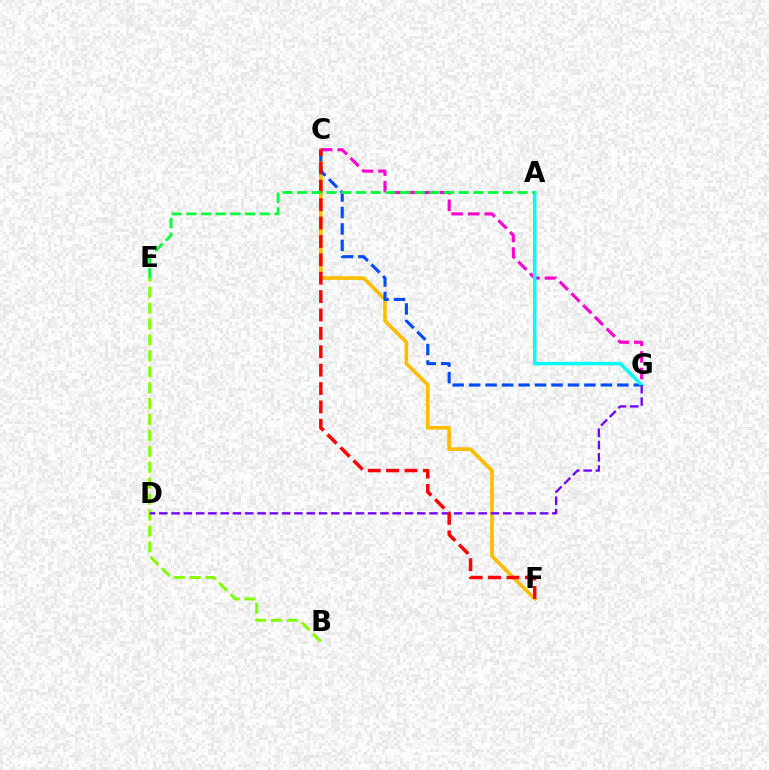{('C', 'F'): [{'color': '#ffbd00', 'line_style': 'solid', 'thickness': 2.65}, {'color': '#ff0000', 'line_style': 'dashed', 'thickness': 2.5}], ('C', 'G'): [{'color': '#ff00cf', 'line_style': 'dashed', 'thickness': 2.25}, {'color': '#004bff', 'line_style': 'dashed', 'thickness': 2.24}], ('B', 'E'): [{'color': '#84ff00', 'line_style': 'dashed', 'thickness': 2.16}], ('A', 'G'): [{'color': '#00fff6', 'line_style': 'solid', 'thickness': 2.51}], ('D', 'G'): [{'color': '#7200ff', 'line_style': 'dashed', 'thickness': 1.67}], ('A', 'E'): [{'color': '#00ff39', 'line_style': 'dashed', 'thickness': 2.0}]}